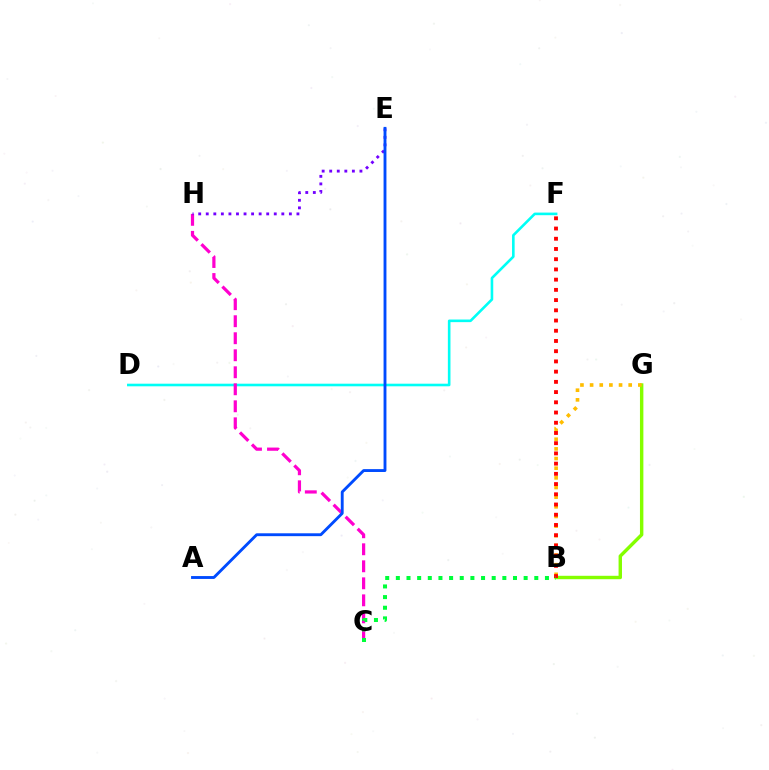{('B', 'G'): [{'color': '#84ff00', 'line_style': 'solid', 'thickness': 2.46}, {'color': '#ffbd00', 'line_style': 'dotted', 'thickness': 2.62}], ('B', 'F'): [{'color': '#ff0000', 'line_style': 'dotted', 'thickness': 2.78}], ('D', 'F'): [{'color': '#00fff6', 'line_style': 'solid', 'thickness': 1.88}], ('C', 'H'): [{'color': '#ff00cf', 'line_style': 'dashed', 'thickness': 2.31}], ('B', 'C'): [{'color': '#00ff39', 'line_style': 'dotted', 'thickness': 2.89}], ('E', 'H'): [{'color': '#7200ff', 'line_style': 'dotted', 'thickness': 2.05}], ('A', 'E'): [{'color': '#004bff', 'line_style': 'solid', 'thickness': 2.06}]}